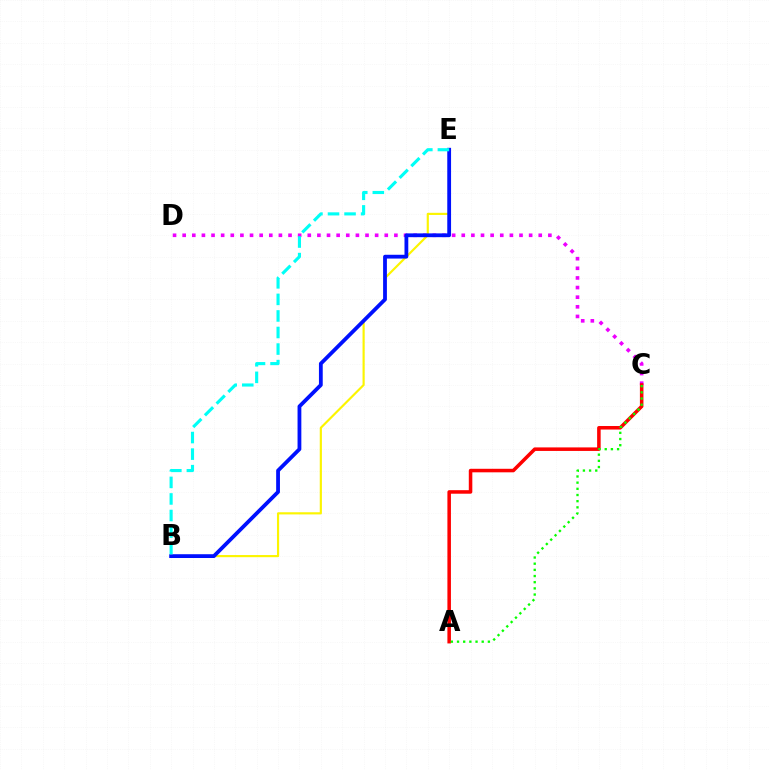{('B', 'E'): [{'color': '#fcf500', 'line_style': 'solid', 'thickness': 1.56}, {'color': '#0010ff', 'line_style': 'solid', 'thickness': 2.73}, {'color': '#00fff6', 'line_style': 'dashed', 'thickness': 2.25}], ('C', 'D'): [{'color': '#ee00ff', 'line_style': 'dotted', 'thickness': 2.61}], ('A', 'C'): [{'color': '#ff0000', 'line_style': 'solid', 'thickness': 2.54}, {'color': '#08ff00', 'line_style': 'dotted', 'thickness': 1.68}]}